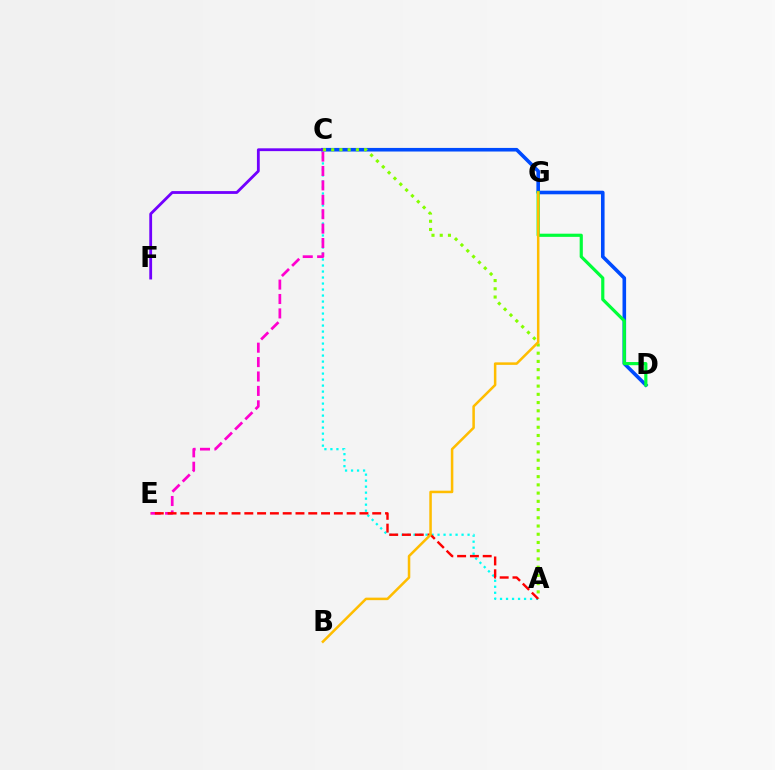{('C', 'D'): [{'color': '#004bff', 'line_style': 'solid', 'thickness': 2.59}], ('A', 'C'): [{'color': '#00fff6', 'line_style': 'dotted', 'thickness': 1.63}, {'color': '#84ff00', 'line_style': 'dotted', 'thickness': 2.24}], ('C', 'F'): [{'color': '#7200ff', 'line_style': 'solid', 'thickness': 2.02}], ('D', 'G'): [{'color': '#00ff39', 'line_style': 'solid', 'thickness': 2.28}], ('C', 'E'): [{'color': '#ff00cf', 'line_style': 'dashed', 'thickness': 1.96}], ('A', 'E'): [{'color': '#ff0000', 'line_style': 'dashed', 'thickness': 1.74}], ('B', 'G'): [{'color': '#ffbd00', 'line_style': 'solid', 'thickness': 1.82}]}